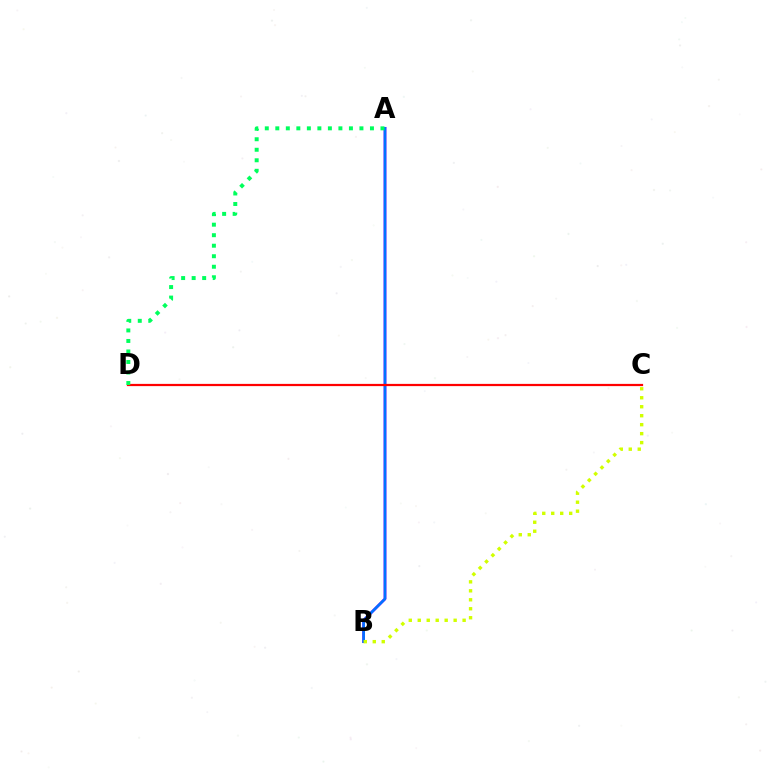{('A', 'B'): [{'color': '#b900ff', 'line_style': 'solid', 'thickness': 1.99}, {'color': '#0074ff', 'line_style': 'solid', 'thickness': 1.89}], ('C', 'D'): [{'color': '#ff0000', 'line_style': 'solid', 'thickness': 1.6}], ('A', 'D'): [{'color': '#00ff5c', 'line_style': 'dotted', 'thickness': 2.86}], ('B', 'C'): [{'color': '#d1ff00', 'line_style': 'dotted', 'thickness': 2.44}]}